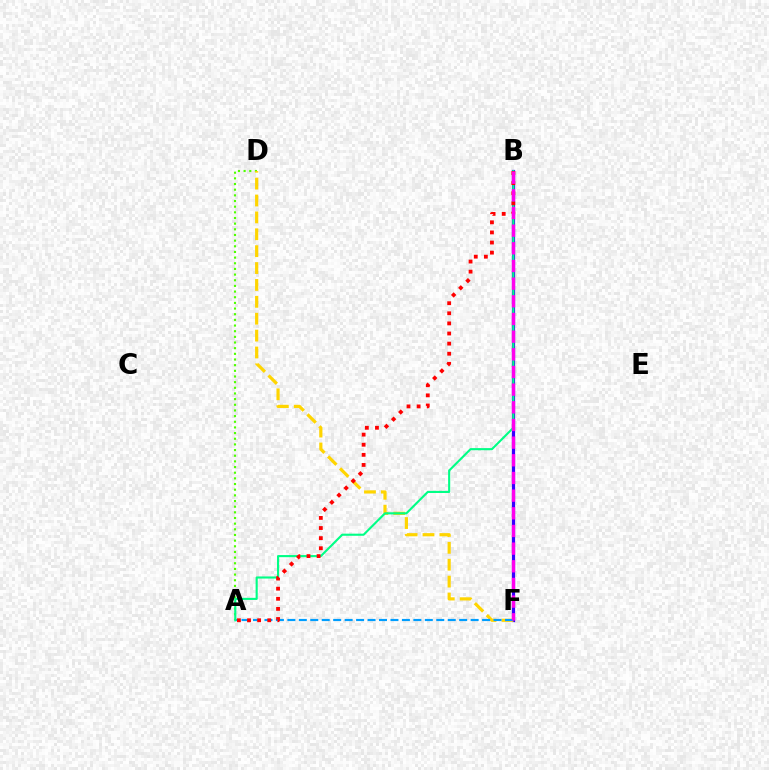{('B', 'F'): [{'color': '#3700ff', 'line_style': 'solid', 'thickness': 2.31}, {'color': '#ff00ed', 'line_style': 'dashed', 'thickness': 2.4}], ('A', 'D'): [{'color': '#4fff00', 'line_style': 'dotted', 'thickness': 1.54}], ('D', 'F'): [{'color': '#ffd500', 'line_style': 'dashed', 'thickness': 2.29}], ('A', 'F'): [{'color': '#009eff', 'line_style': 'dashed', 'thickness': 1.56}], ('A', 'B'): [{'color': '#00ff86', 'line_style': 'solid', 'thickness': 1.52}, {'color': '#ff0000', 'line_style': 'dotted', 'thickness': 2.74}]}